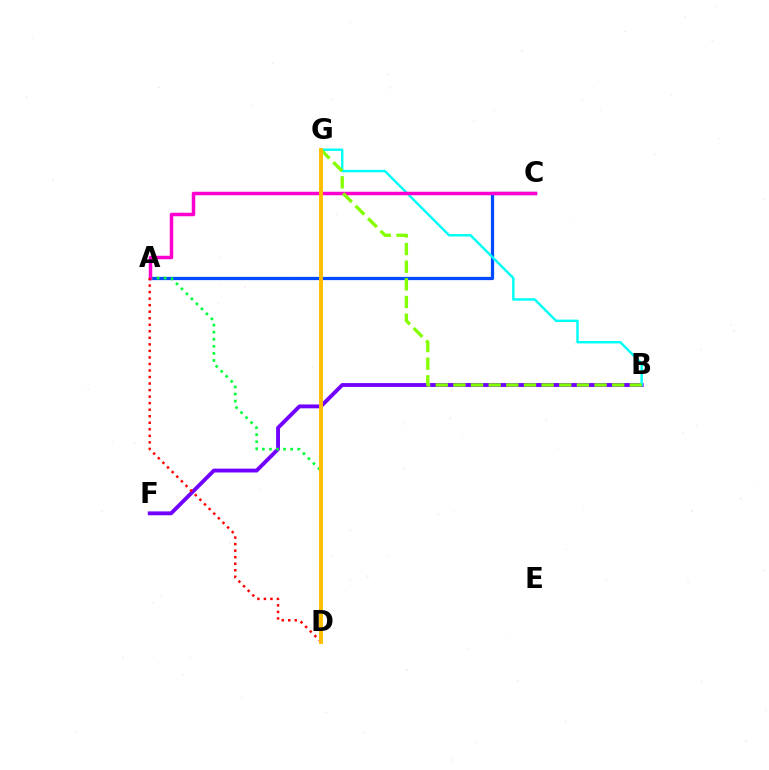{('B', 'F'): [{'color': '#7200ff', 'line_style': 'solid', 'thickness': 2.78}], ('A', 'C'): [{'color': '#004bff', 'line_style': 'solid', 'thickness': 2.33}, {'color': '#ff00cf', 'line_style': 'solid', 'thickness': 2.51}], ('A', 'D'): [{'color': '#00ff39', 'line_style': 'dotted', 'thickness': 1.92}, {'color': '#ff0000', 'line_style': 'dotted', 'thickness': 1.78}], ('B', 'G'): [{'color': '#00fff6', 'line_style': 'solid', 'thickness': 1.76}, {'color': '#84ff00', 'line_style': 'dashed', 'thickness': 2.4}], ('D', 'G'): [{'color': '#ffbd00', 'line_style': 'solid', 'thickness': 2.81}]}